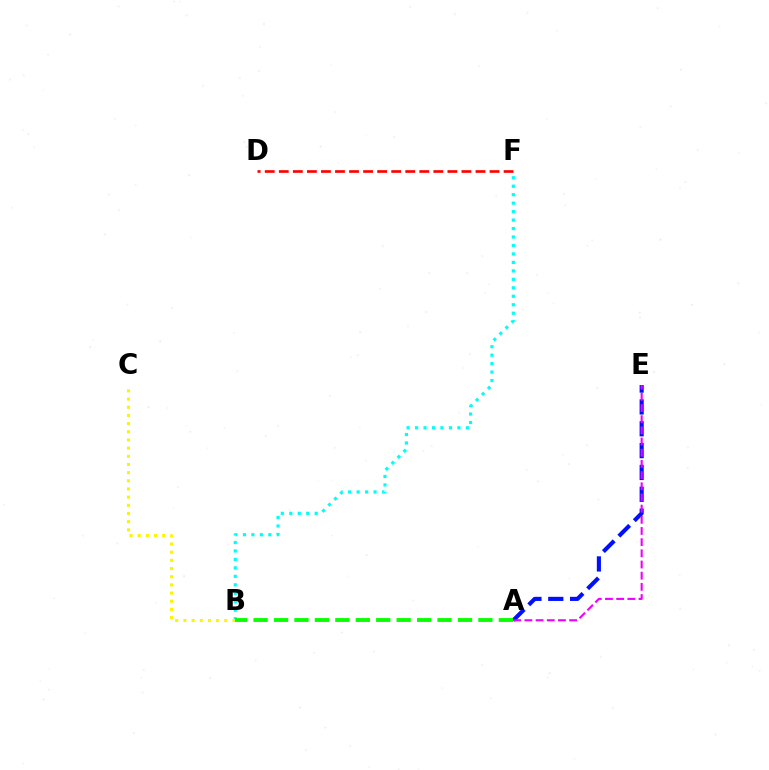{('A', 'E'): [{'color': '#0010ff', 'line_style': 'dashed', 'thickness': 2.97}, {'color': '#ee00ff', 'line_style': 'dashed', 'thickness': 1.52}], ('B', 'F'): [{'color': '#00fff6', 'line_style': 'dotted', 'thickness': 2.3}], ('B', 'C'): [{'color': '#fcf500', 'line_style': 'dotted', 'thickness': 2.22}], ('D', 'F'): [{'color': '#ff0000', 'line_style': 'dashed', 'thickness': 1.91}], ('A', 'B'): [{'color': '#08ff00', 'line_style': 'dashed', 'thickness': 2.78}]}